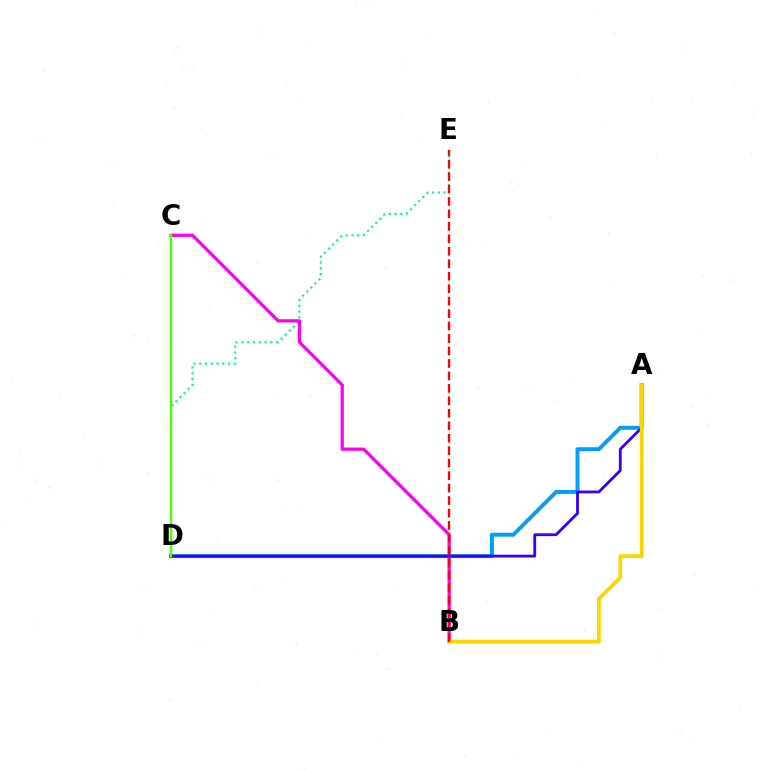{('D', 'E'): [{'color': '#00ff86', 'line_style': 'dotted', 'thickness': 1.57}], ('B', 'C'): [{'color': '#ff00ed', 'line_style': 'solid', 'thickness': 2.34}], ('A', 'D'): [{'color': '#009eff', 'line_style': 'solid', 'thickness': 2.83}, {'color': '#3700ff', 'line_style': 'solid', 'thickness': 2.03}], ('C', 'D'): [{'color': '#4fff00', 'line_style': 'solid', 'thickness': 1.7}], ('A', 'B'): [{'color': '#ffd500', 'line_style': 'solid', 'thickness': 2.71}], ('B', 'E'): [{'color': '#ff0000', 'line_style': 'dashed', 'thickness': 1.69}]}